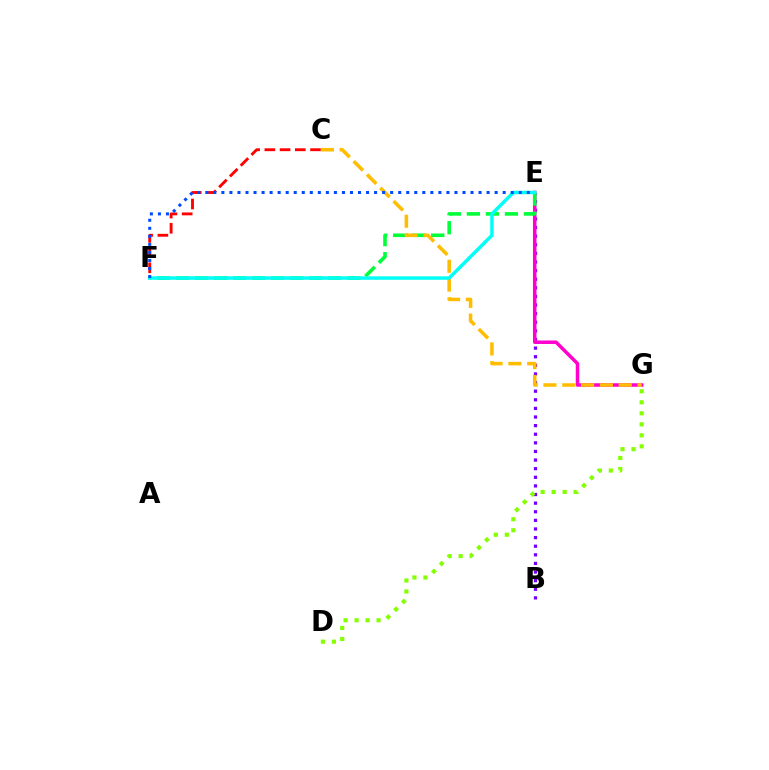{('B', 'E'): [{'color': '#7200ff', 'line_style': 'dotted', 'thickness': 2.34}], ('E', 'G'): [{'color': '#ff00cf', 'line_style': 'solid', 'thickness': 2.53}], ('C', 'F'): [{'color': '#ff0000', 'line_style': 'dashed', 'thickness': 2.07}], ('E', 'F'): [{'color': '#00ff39', 'line_style': 'dashed', 'thickness': 2.58}, {'color': '#00fff6', 'line_style': 'solid', 'thickness': 2.48}, {'color': '#004bff', 'line_style': 'dotted', 'thickness': 2.18}], ('C', 'G'): [{'color': '#ffbd00', 'line_style': 'dashed', 'thickness': 2.56}], ('D', 'G'): [{'color': '#84ff00', 'line_style': 'dotted', 'thickness': 2.99}]}